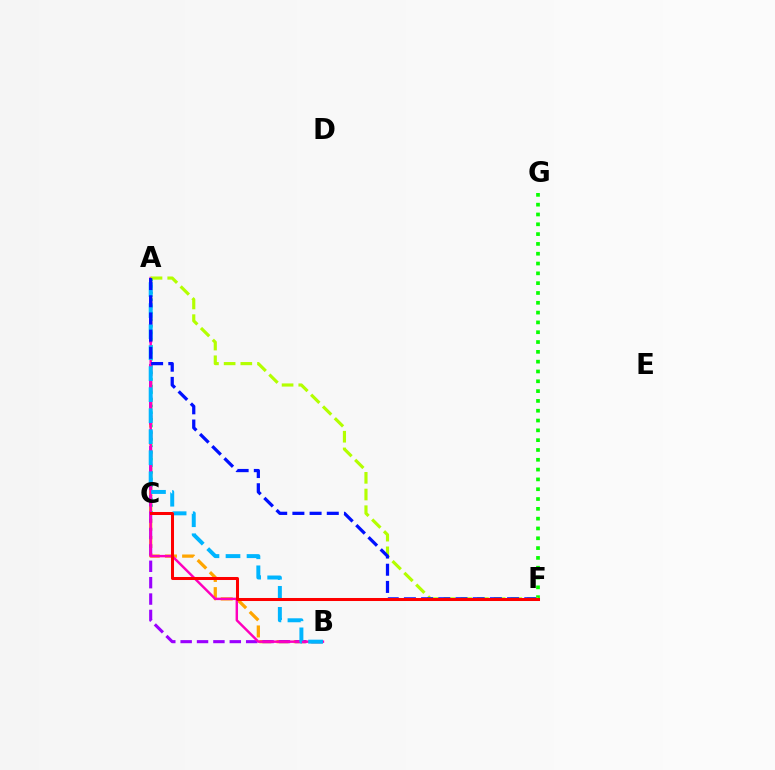{('F', 'G'): [{'color': '#08ff00', 'line_style': 'dotted', 'thickness': 2.67}], ('A', 'B'): [{'color': '#ffa500', 'line_style': 'dashed', 'thickness': 2.34}, {'color': '#9b00ff', 'line_style': 'dashed', 'thickness': 2.23}, {'color': '#ff00bd', 'line_style': 'solid', 'thickness': 1.76}, {'color': '#00b5ff', 'line_style': 'dashed', 'thickness': 2.86}], ('A', 'C'): [{'color': '#00ff9d', 'line_style': 'dotted', 'thickness': 1.8}], ('A', 'F'): [{'color': '#b3ff00', 'line_style': 'dashed', 'thickness': 2.27}, {'color': '#0010ff', 'line_style': 'dashed', 'thickness': 2.34}], ('C', 'F'): [{'color': '#ff0000', 'line_style': 'solid', 'thickness': 2.18}]}